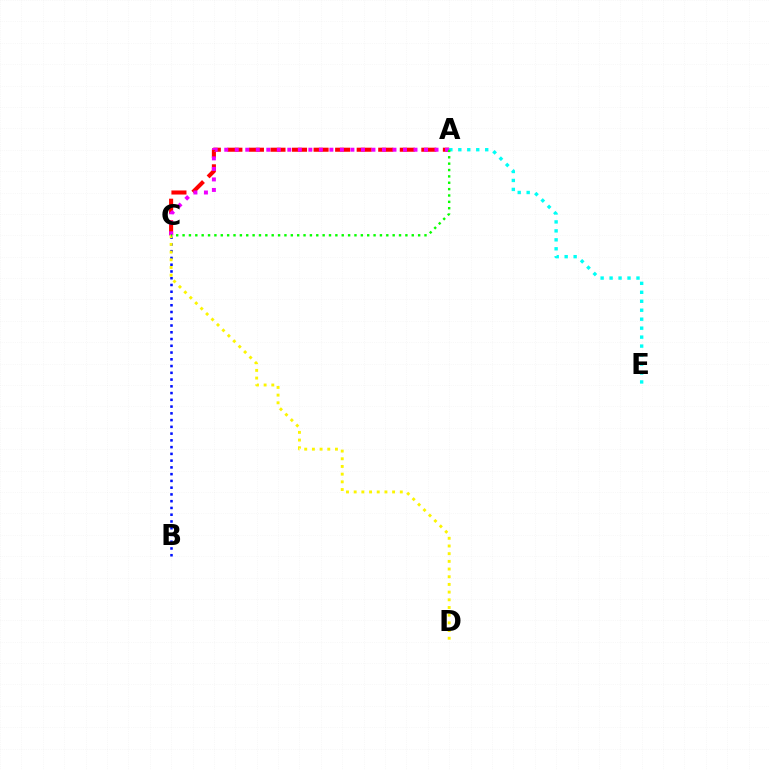{('B', 'C'): [{'color': '#0010ff', 'line_style': 'dotted', 'thickness': 1.84}], ('A', 'E'): [{'color': '#00fff6', 'line_style': 'dotted', 'thickness': 2.44}], ('A', 'C'): [{'color': '#ff0000', 'line_style': 'dashed', 'thickness': 2.93}, {'color': '#ee00ff', 'line_style': 'dotted', 'thickness': 2.86}, {'color': '#08ff00', 'line_style': 'dotted', 'thickness': 1.73}], ('C', 'D'): [{'color': '#fcf500', 'line_style': 'dotted', 'thickness': 2.09}]}